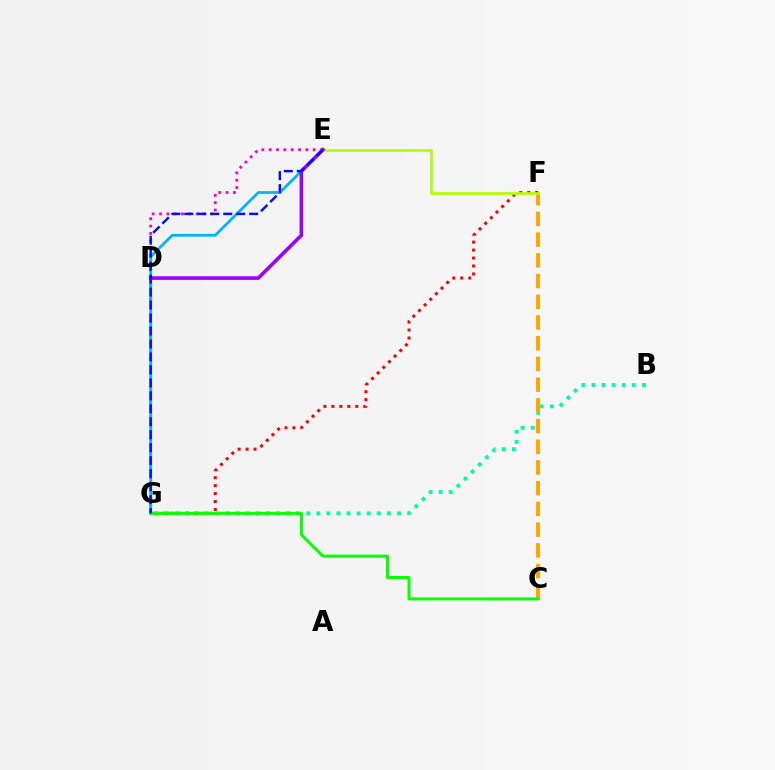{('F', 'G'): [{'color': '#ff0000', 'line_style': 'dotted', 'thickness': 2.16}], ('E', 'G'): [{'color': '#ff00bd', 'line_style': 'dotted', 'thickness': 1.99}, {'color': '#00b5ff', 'line_style': 'solid', 'thickness': 1.98}, {'color': '#0010ff', 'line_style': 'dashed', 'thickness': 1.76}], ('B', 'G'): [{'color': '#00ff9d', 'line_style': 'dotted', 'thickness': 2.74}], ('C', 'F'): [{'color': '#ffa500', 'line_style': 'dashed', 'thickness': 2.81}], ('E', 'F'): [{'color': '#b3ff00', 'line_style': 'solid', 'thickness': 1.93}], ('C', 'G'): [{'color': '#08ff00', 'line_style': 'solid', 'thickness': 2.17}], ('D', 'E'): [{'color': '#9b00ff', 'line_style': 'solid', 'thickness': 2.59}]}